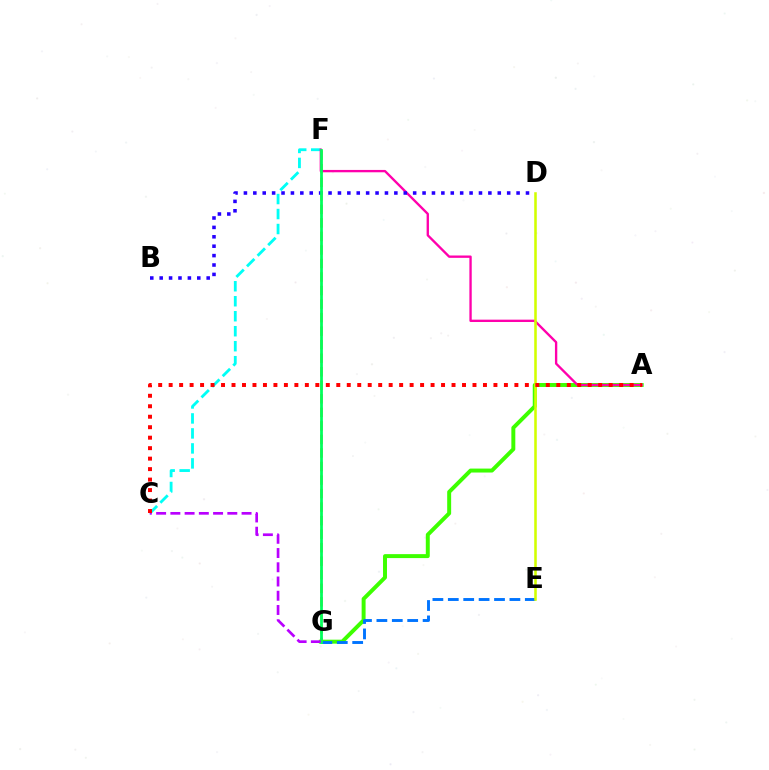{('A', 'G'): [{'color': '#3dff00', 'line_style': 'solid', 'thickness': 2.85}], ('E', 'G'): [{'color': '#0074ff', 'line_style': 'dashed', 'thickness': 2.09}], ('F', 'G'): [{'color': '#ff9400', 'line_style': 'dashed', 'thickness': 1.84}, {'color': '#00ff5c', 'line_style': 'solid', 'thickness': 1.99}], ('C', 'F'): [{'color': '#00fff6', 'line_style': 'dashed', 'thickness': 2.04}], ('A', 'F'): [{'color': '#ff00ac', 'line_style': 'solid', 'thickness': 1.69}], ('B', 'D'): [{'color': '#2500ff', 'line_style': 'dotted', 'thickness': 2.55}], ('D', 'E'): [{'color': '#d1ff00', 'line_style': 'solid', 'thickness': 1.84}], ('C', 'G'): [{'color': '#b900ff', 'line_style': 'dashed', 'thickness': 1.93}], ('A', 'C'): [{'color': '#ff0000', 'line_style': 'dotted', 'thickness': 2.85}]}